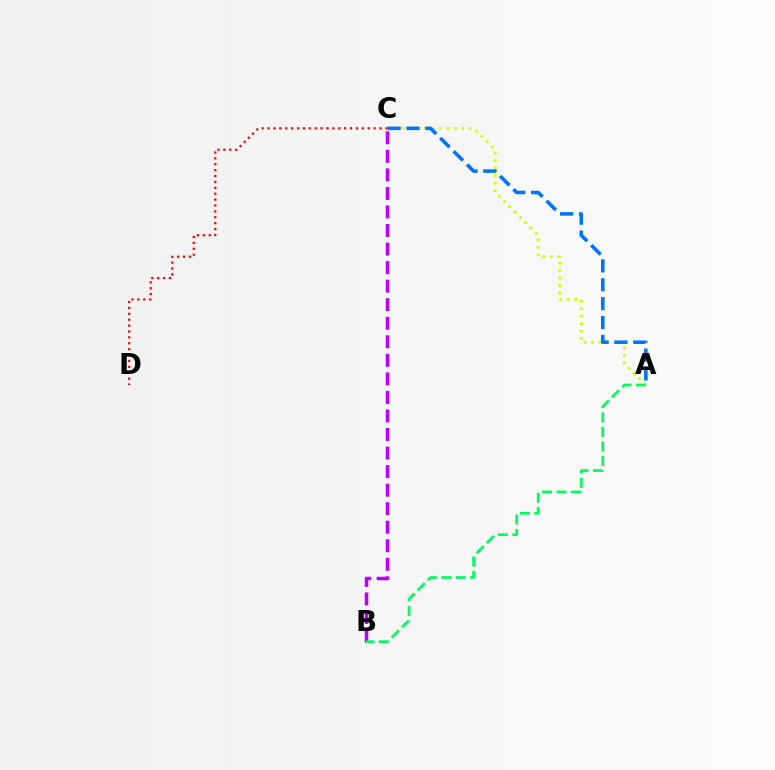{('A', 'C'): [{'color': '#d1ff00', 'line_style': 'dotted', 'thickness': 2.03}, {'color': '#0074ff', 'line_style': 'dashed', 'thickness': 2.57}], ('B', 'C'): [{'color': '#b900ff', 'line_style': 'dashed', 'thickness': 2.52}], ('C', 'D'): [{'color': '#ff0000', 'line_style': 'dotted', 'thickness': 1.6}], ('A', 'B'): [{'color': '#00ff5c', 'line_style': 'dashed', 'thickness': 1.97}]}